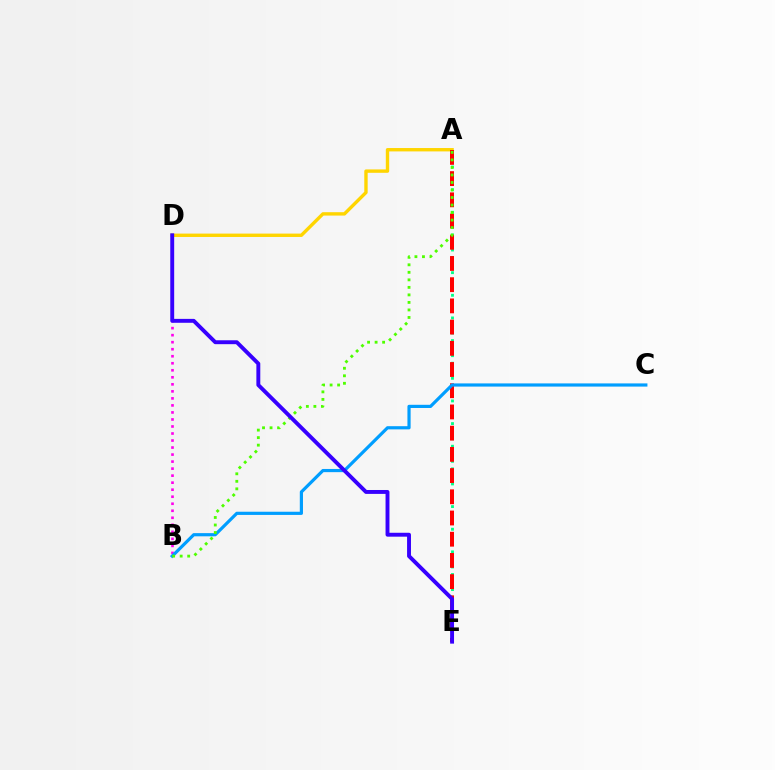{('A', 'E'): [{'color': '#00ff86', 'line_style': 'dotted', 'thickness': 2.05}, {'color': '#ff0000', 'line_style': 'dashed', 'thickness': 2.88}], ('A', 'D'): [{'color': '#ffd500', 'line_style': 'solid', 'thickness': 2.43}], ('B', 'D'): [{'color': '#ff00ed', 'line_style': 'dotted', 'thickness': 1.91}], ('B', 'C'): [{'color': '#009eff', 'line_style': 'solid', 'thickness': 2.3}], ('A', 'B'): [{'color': '#4fff00', 'line_style': 'dotted', 'thickness': 2.04}], ('D', 'E'): [{'color': '#3700ff', 'line_style': 'solid', 'thickness': 2.81}]}